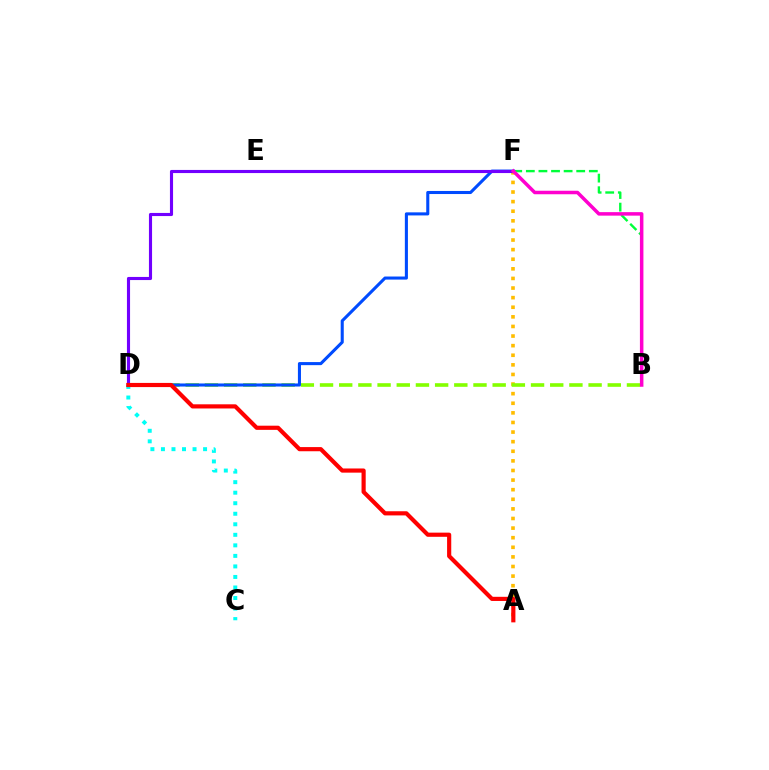{('B', 'F'): [{'color': '#00ff39', 'line_style': 'dashed', 'thickness': 1.71}, {'color': '#ff00cf', 'line_style': 'solid', 'thickness': 2.52}], ('A', 'F'): [{'color': '#ffbd00', 'line_style': 'dotted', 'thickness': 2.61}], ('B', 'D'): [{'color': '#84ff00', 'line_style': 'dashed', 'thickness': 2.61}], ('D', 'F'): [{'color': '#004bff', 'line_style': 'solid', 'thickness': 2.21}, {'color': '#7200ff', 'line_style': 'solid', 'thickness': 2.25}], ('C', 'D'): [{'color': '#00fff6', 'line_style': 'dotted', 'thickness': 2.86}], ('A', 'D'): [{'color': '#ff0000', 'line_style': 'solid', 'thickness': 3.0}]}